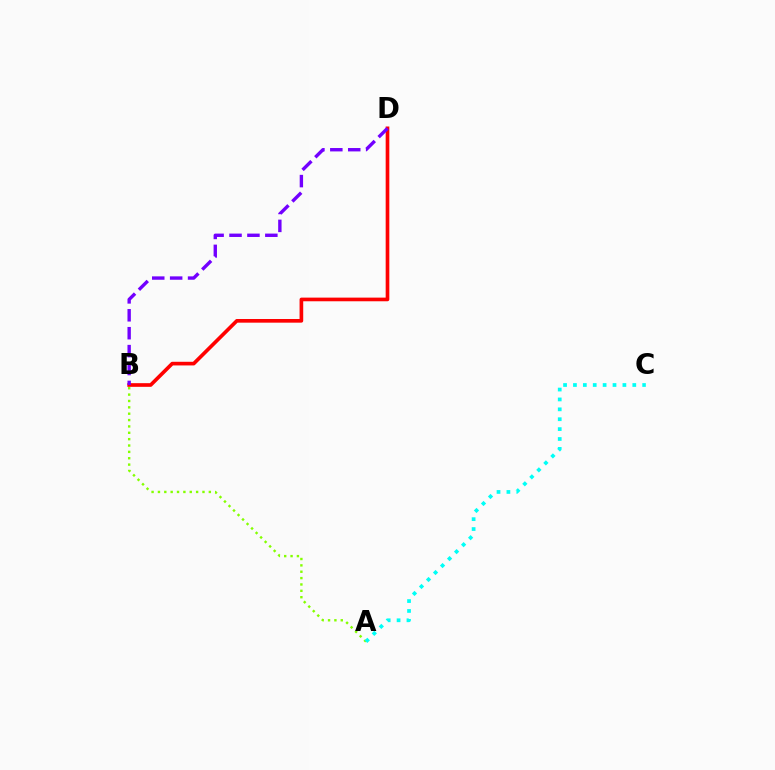{('B', 'D'): [{'color': '#ff0000', 'line_style': 'solid', 'thickness': 2.63}, {'color': '#7200ff', 'line_style': 'dashed', 'thickness': 2.43}], ('A', 'B'): [{'color': '#84ff00', 'line_style': 'dotted', 'thickness': 1.73}], ('A', 'C'): [{'color': '#00fff6', 'line_style': 'dotted', 'thickness': 2.69}]}